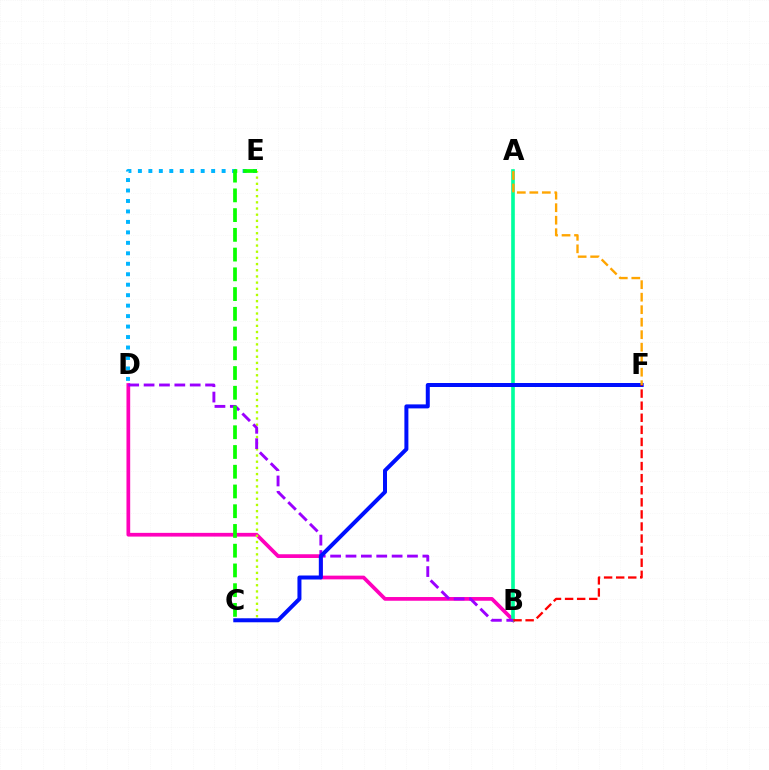{('B', 'D'): [{'color': '#ff00bd', 'line_style': 'solid', 'thickness': 2.68}, {'color': '#9b00ff', 'line_style': 'dashed', 'thickness': 2.09}], ('A', 'B'): [{'color': '#00ff9d', 'line_style': 'solid', 'thickness': 2.62}], ('D', 'E'): [{'color': '#00b5ff', 'line_style': 'dotted', 'thickness': 2.84}], ('C', 'E'): [{'color': '#b3ff00', 'line_style': 'dotted', 'thickness': 1.68}, {'color': '#08ff00', 'line_style': 'dashed', 'thickness': 2.68}], ('C', 'F'): [{'color': '#0010ff', 'line_style': 'solid', 'thickness': 2.88}], ('B', 'F'): [{'color': '#ff0000', 'line_style': 'dashed', 'thickness': 1.64}], ('A', 'F'): [{'color': '#ffa500', 'line_style': 'dashed', 'thickness': 1.7}]}